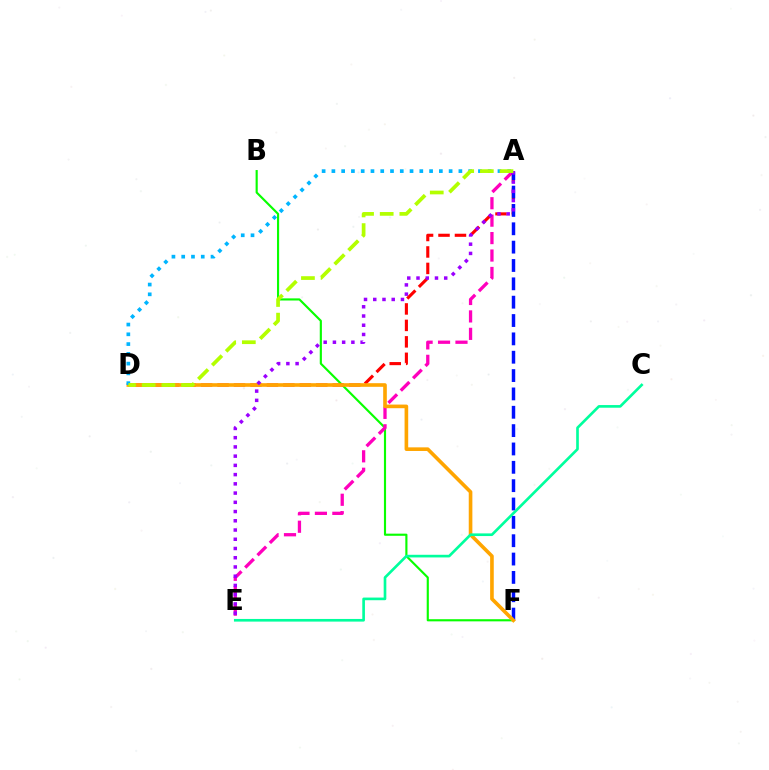{('B', 'F'): [{'color': '#08ff00', 'line_style': 'solid', 'thickness': 1.54}], ('A', 'E'): [{'color': '#ff00bd', 'line_style': 'dashed', 'thickness': 2.37}, {'color': '#9b00ff', 'line_style': 'dotted', 'thickness': 2.51}], ('A', 'D'): [{'color': '#ff0000', 'line_style': 'dashed', 'thickness': 2.24}, {'color': '#00b5ff', 'line_style': 'dotted', 'thickness': 2.65}, {'color': '#b3ff00', 'line_style': 'dashed', 'thickness': 2.67}], ('A', 'F'): [{'color': '#0010ff', 'line_style': 'dashed', 'thickness': 2.49}], ('D', 'F'): [{'color': '#ffa500', 'line_style': 'solid', 'thickness': 2.61}], ('C', 'E'): [{'color': '#00ff9d', 'line_style': 'solid', 'thickness': 1.91}]}